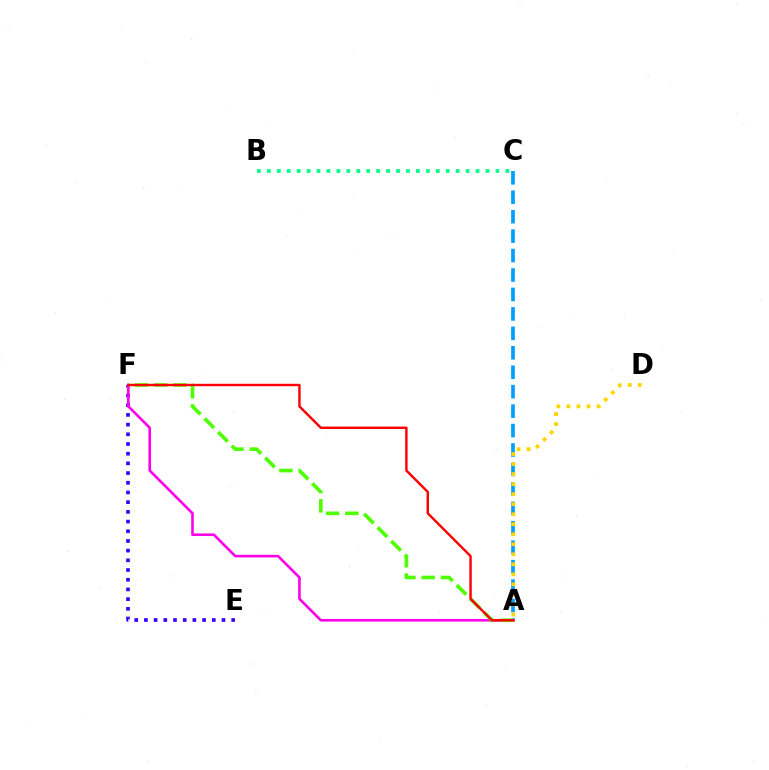{('A', 'C'): [{'color': '#009eff', 'line_style': 'dashed', 'thickness': 2.64}], ('E', 'F'): [{'color': '#3700ff', 'line_style': 'dotted', 'thickness': 2.63}], ('A', 'F'): [{'color': '#ff00ed', 'line_style': 'solid', 'thickness': 1.88}, {'color': '#4fff00', 'line_style': 'dashed', 'thickness': 2.61}, {'color': '#ff0000', 'line_style': 'solid', 'thickness': 1.73}], ('A', 'D'): [{'color': '#ffd500', 'line_style': 'dotted', 'thickness': 2.72}], ('B', 'C'): [{'color': '#00ff86', 'line_style': 'dotted', 'thickness': 2.7}]}